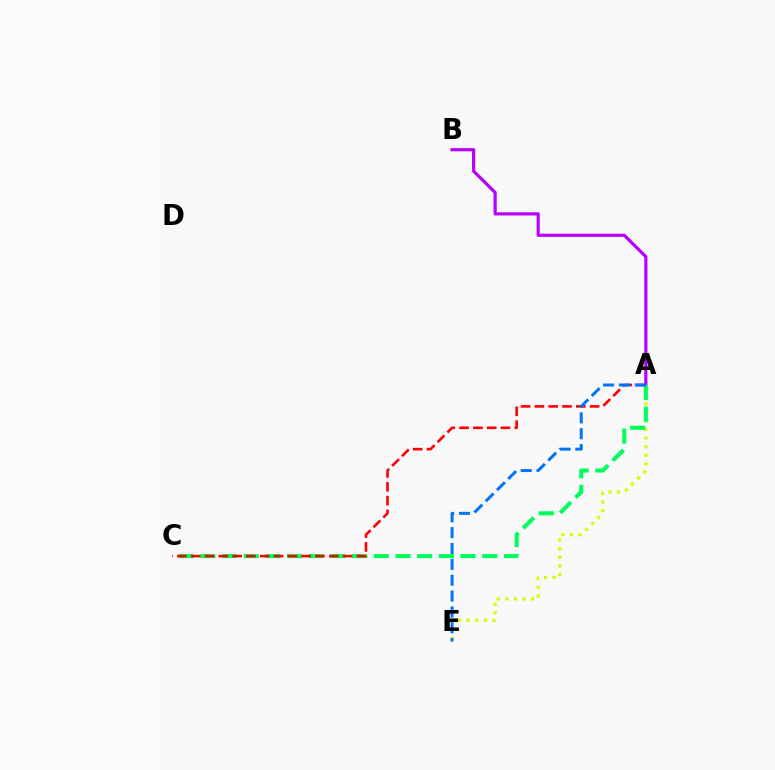{('A', 'E'): [{'color': '#d1ff00', 'line_style': 'dotted', 'thickness': 2.33}, {'color': '#0074ff', 'line_style': 'dashed', 'thickness': 2.16}], ('A', 'B'): [{'color': '#b900ff', 'line_style': 'solid', 'thickness': 2.29}], ('A', 'C'): [{'color': '#00ff5c', 'line_style': 'dashed', 'thickness': 2.95}, {'color': '#ff0000', 'line_style': 'dashed', 'thickness': 1.88}]}